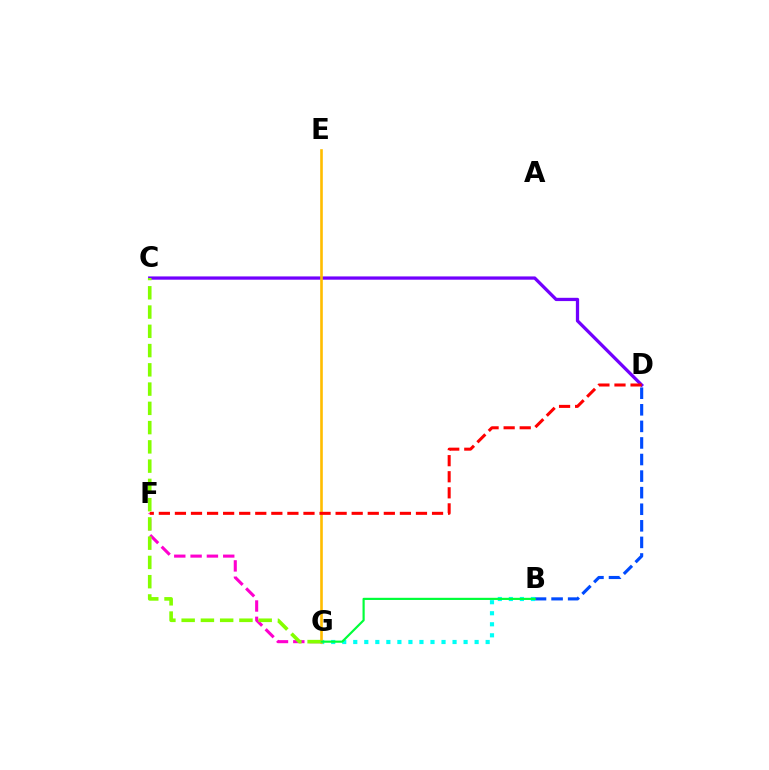{('B', 'D'): [{'color': '#004bff', 'line_style': 'dashed', 'thickness': 2.25}], ('B', 'G'): [{'color': '#00fff6', 'line_style': 'dotted', 'thickness': 3.0}, {'color': '#00ff39', 'line_style': 'solid', 'thickness': 1.57}], ('C', 'D'): [{'color': '#7200ff', 'line_style': 'solid', 'thickness': 2.35}], ('E', 'G'): [{'color': '#ffbd00', 'line_style': 'solid', 'thickness': 1.89}], ('F', 'G'): [{'color': '#ff00cf', 'line_style': 'dashed', 'thickness': 2.22}], ('D', 'F'): [{'color': '#ff0000', 'line_style': 'dashed', 'thickness': 2.18}], ('C', 'G'): [{'color': '#84ff00', 'line_style': 'dashed', 'thickness': 2.62}]}